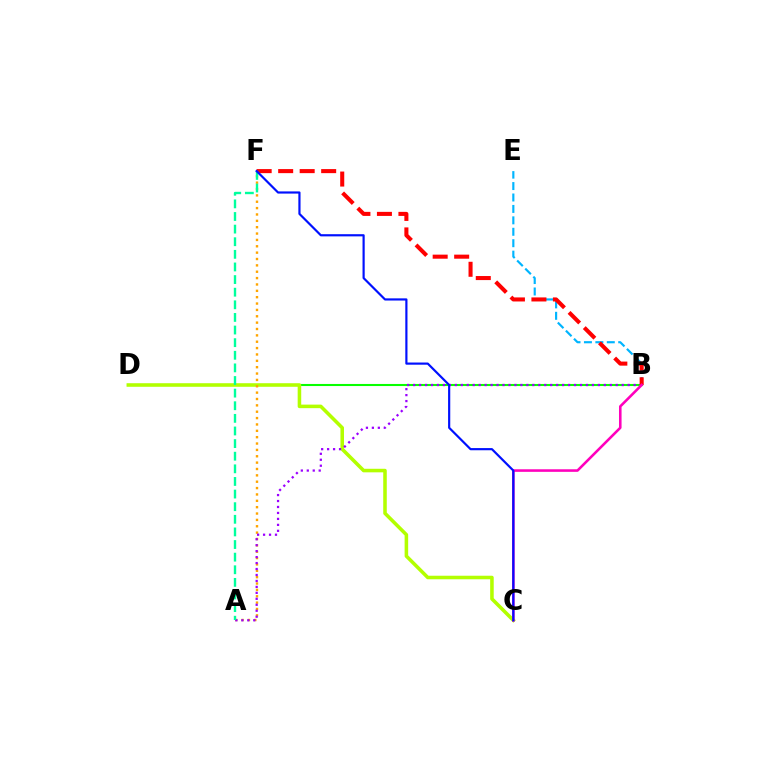{('B', 'E'): [{'color': '#00b5ff', 'line_style': 'dashed', 'thickness': 1.55}], ('B', 'D'): [{'color': '#08ff00', 'line_style': 'solid', 'thickness': 1.5}], ('C', 'D'): [{'color': '#b3ff00', 'line_style': 'solid', 'thickness': 2.56}], ('A', 'F'): [{'color': '#ffa500', 'line_style': 'dotted', 'thickness': 1.73}, {'color': '#00ff9d', 'line_style': 'dashed', 'thickness': 1.71}], ('A', 'B'): [{'color': '#9b00ff', 'line_style': 'dotted', 'thickness': 1.62}], ('B', 'F'): [{'color': '#ff0000', 'line_style': 'dashed', 'thickness': 2.92}], ('B', 'C'): [{'color': '#ff00bd', 'line_style': 'solid', 'thickness': 1.85}], ('C', 'F'): [{'color': '#0010ff', 'line_style': 'solid', 'thickness': 1.57}]}